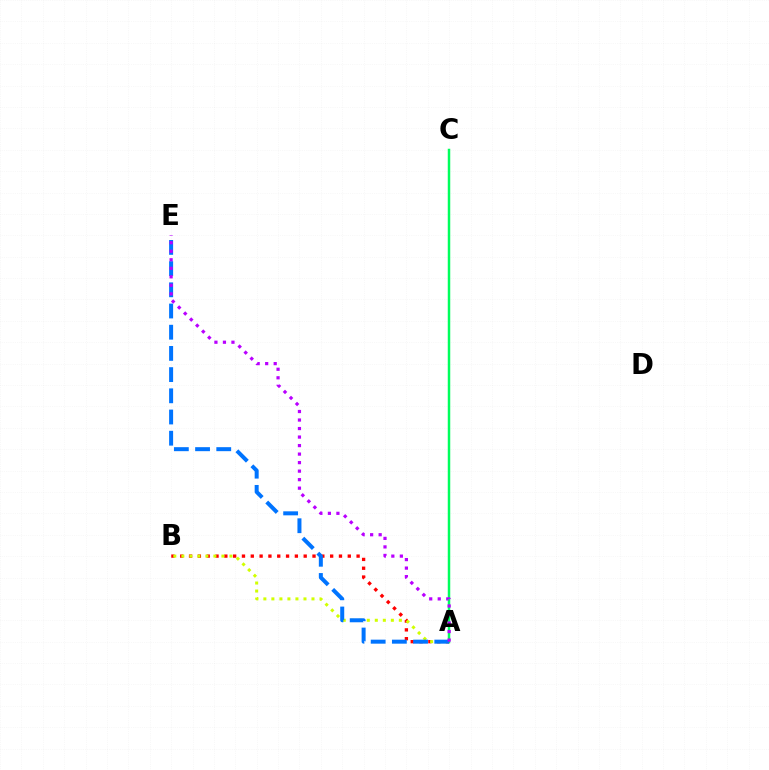{('A', 'C'): [{'color': '#00ff5c', 'line_style': 'solid', 'thickness': 1.79}], ('A', 'B'): [{'color': '#ff0000', 'line_style': 'dotted', 'thickness': 2.4}, {'color': '#d1ff00', 'line_style': 'dotted', 'thickness': 2.18}], ('A', 'E'): [{'color': '#0074ff', 'line_style': 'dashed', 'thickness': 2.88}, {'color': '#b900ff', 'line_style': 'dotted', 'thickness': 2.31}]}